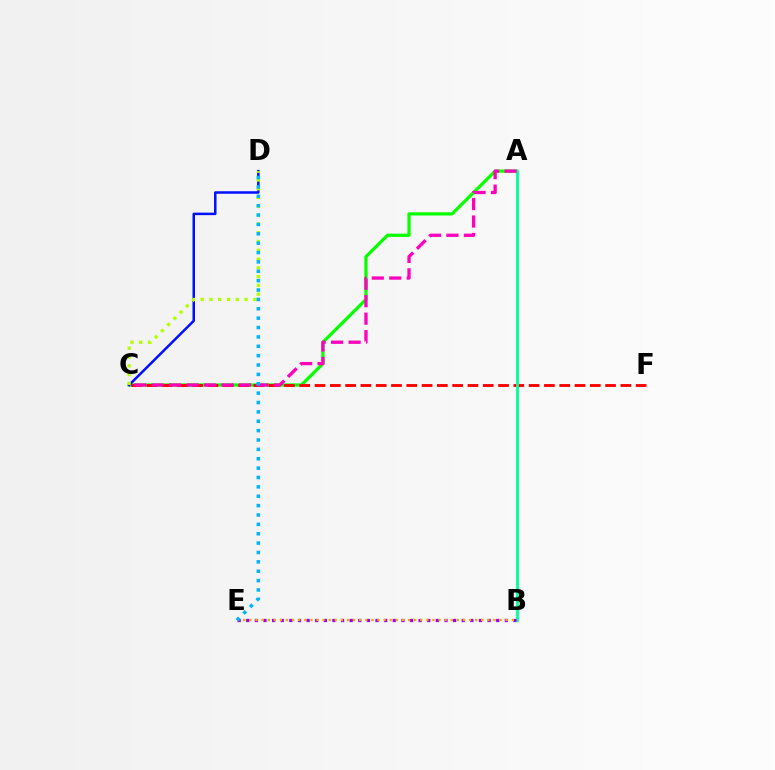{('A', 'C'): [{'color': '#08ff00', 'line_style': 'solid', 'thickness': 2.33}, {'color': '#ff00bd', 'line_style': 'dashed', 'thickness': 2.37}], ('C', 'F'): [{'color': '#ff0000', 'line_style': 'dashed', 'thickness': 2.08}], ('A', 'B'): [{'color': '#00ff9d', 'line_style': 'solid', 'thickness': 2.01}], ('C', 'D'): [{'color': '#0010ff', 'line_style': 'solid', 'thickness': 1.8}, {'color': '#b3ff00', 'line_style': 'dotted', 'thickness': 2.39}], ('B', 'E'): [{'color': '#9b00ff', 'line_style': 'dotted', 'thickness': 2.34}, {'color': '#ffa500', 'line_style': 'dotted', 'thickness': 1.66}], ('D', 'E'): [{'color': '#00b5ff', 'line_style': 'dotted', 'thickness': 2.55}]}